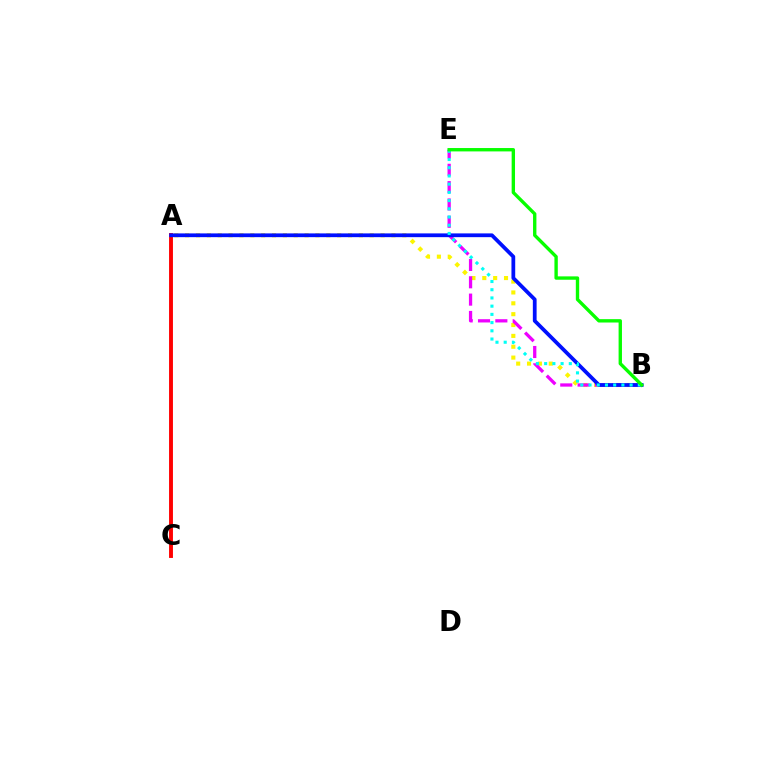{('A', 'C'): [{'color': '#ff0000', 'line_style': 'solid', 'thickness': 2.8}], ('A', 'B'): [{'color': '#fcf500', 'line_style': 'dotted', 'thickness': 2.95}, {'color': '#0010ff', 'line_style': 'solid', 'thickness': 2.71}], ('B', 'E'): [{'color': '#ee00ff', 'line_style': 'dashed', 'thickness': 2.36}, {'color': '#00fff6', 'line_style': 'dotted', 'thickness': 2.23}, {'color': '#08ff00', 'line_style': 'solid', 'thickness': 2.42}]}